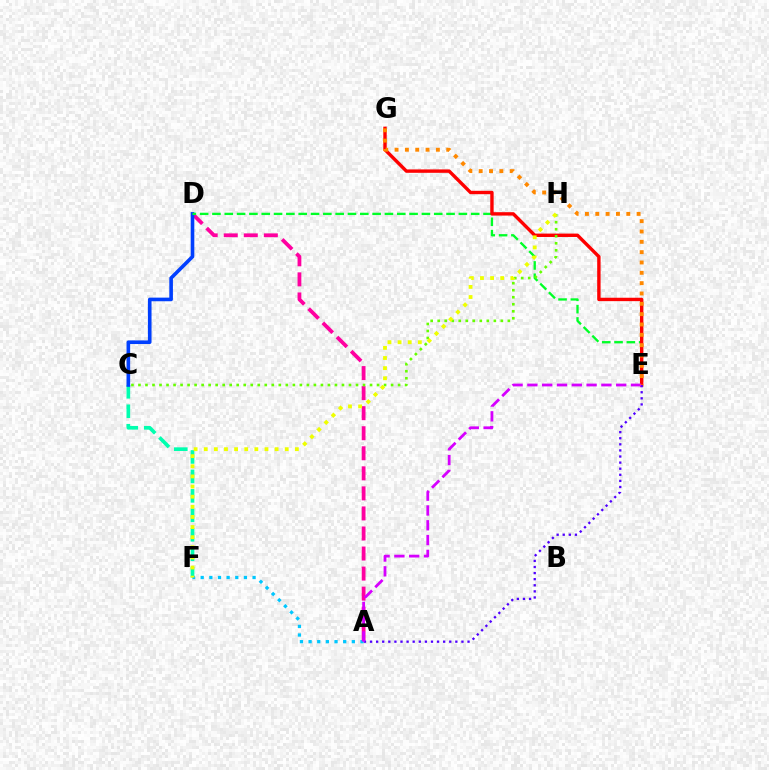{('C', 'F'): [{'color': '#00ffaf', 'line_style': 'dashed', 'thickness': 2.64}], ('A', 'F'): [{'color': '#00c7ff', 'line_style': 'dotted', 'thickness': 2.35}], ('A', 'D'): [{'color': '#ff00a0', 'line_style': 'dashed', 'thickness': 2.72}], ('C', 'D'): [{'color': '#003fff', 'line_style': 'solid', 'thickness': 2.61}], ('D', 'E'): [{'color': '#00ff27', 'line_style': 'dashed', 'thickness': 1.67}], ('E', 'G'): [{'color': '#ff0000', 'line_style': 'solid', 'thickness': 2.44}, {'color': '#ff8800', 'line_style': 'dotted', 'thickness': 2.81}], ('C', 'H'): [{'color': '#66ff00', 'line_style': 'dotted', 'thickness': 1.91}], ('A', 'E'): [{'color': '#4f00ff', 'line_style': 'dotted', 'thickness': 1.66}, {'color': '#d600ff', 'line_style': 'dashed', 'thickness': 2.01}], ('F', 'H'): [{'color': '#eeff00', 'line_style': 'dotted', 'thickness': 2.75}]}